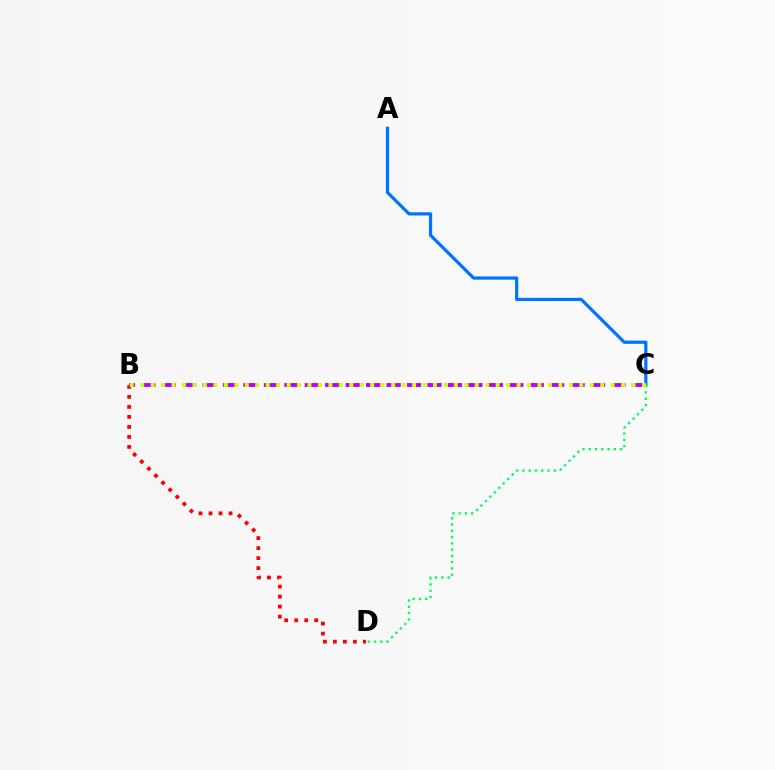{('A', 'C'): [{'color': '#0074ff', 'line_style': 'solid', 'thickness': 2.32}], ('B', 'D'): [{'color': '#ff0000', 'line_style': 'dotted', 'thickness': 2.72}], ('B', 'C'): [{'color': '#b900ff', 'line_style': 'dashed', 'thickness': 2.78}, {'color': '#d1ff00', 'line_style': 'dotted', 'thickness': 2.84}], ('C', 'D'): [{'color': '#00ff5c', 'line_style': 'dotted', 'thickness': 1.7}]}